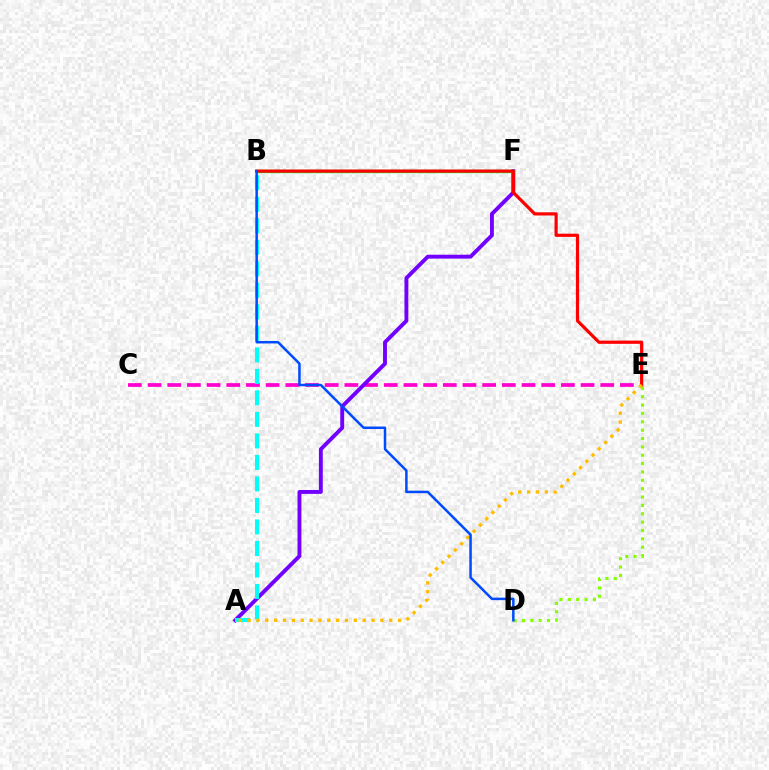{('D', 'E'): [{'color': '#84ff00', 'line_style': 'dotted', 'thickness': 2.27}], ('C', 'E'): [{'color': '#ff00cf', 'line_style': 'dashed', 'thickness': 2.67}], ('A', 'F'): [{'color': '#7200ff', 'line_style': 'solid', 'thickness': 2.8}], ('B', 'F'): [{'color': '#00ff39', 'line_style': 'solid', 'thickness': 2.38}], ('B', 'E'): [{'color': '#ff0000', 'line_style': 'solid', 'thickness': 2.31}], ('A', 'B'): [{'color': '#00fff6', 'line_style': 'dashed', 'thickness': 2.92}], ('A', 'E'): [{'color': '#ffbd00', 'line_style': 'dotted', 'thickness': 2.41}], ('B', 'D'): [{'color': '#004bff', 'line_style': 'solid', 'thickness': 1.8}]}